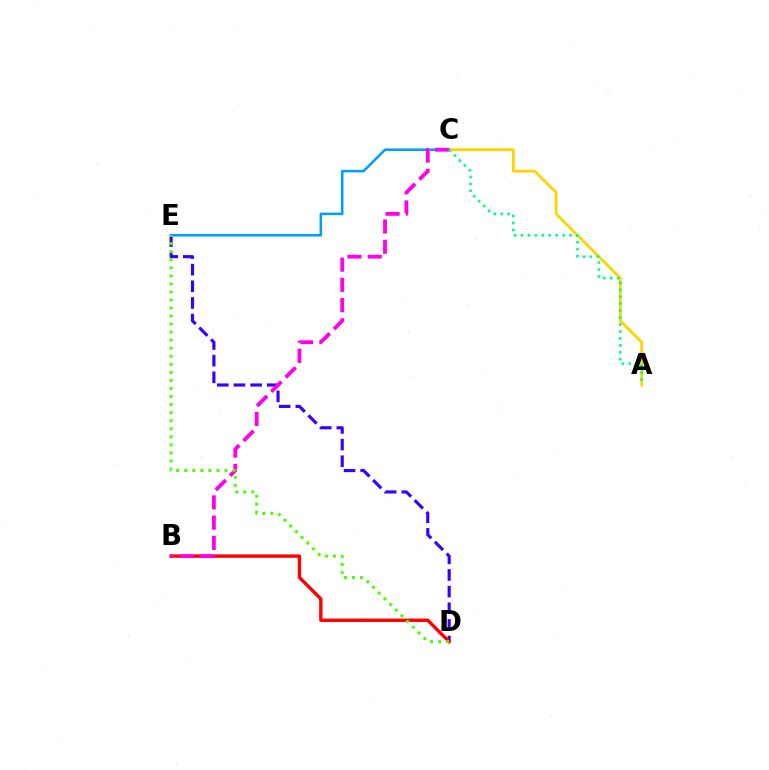{('D', 'E'): [{'color': '#3700ff', 'line_style': 'dashed', 'thickness': 2.26}, {'color': '#4fff00', 'line_style': 'dotted', 'thickness': 2.19}], ('C', 'E'): [{'color': '#009eff', 'line_style': 'solid', 'thickness': 1.84}], ('A', 'C'): [{'color': '#ffd500', 'line_style': 'solid', 'thickness': 2.03}, {'color': '#00ff86', 'line_style': 'dotted', 'thickness': 1.89}], ('B', 'D'): [{'color': '#ff0000', 'line_style': 'solid', 'thickness': 2.43}], ('B', 'C'): [{'color': '#ff00ed', 'line_style': 'dashed', 'thickness': 2.75}]}